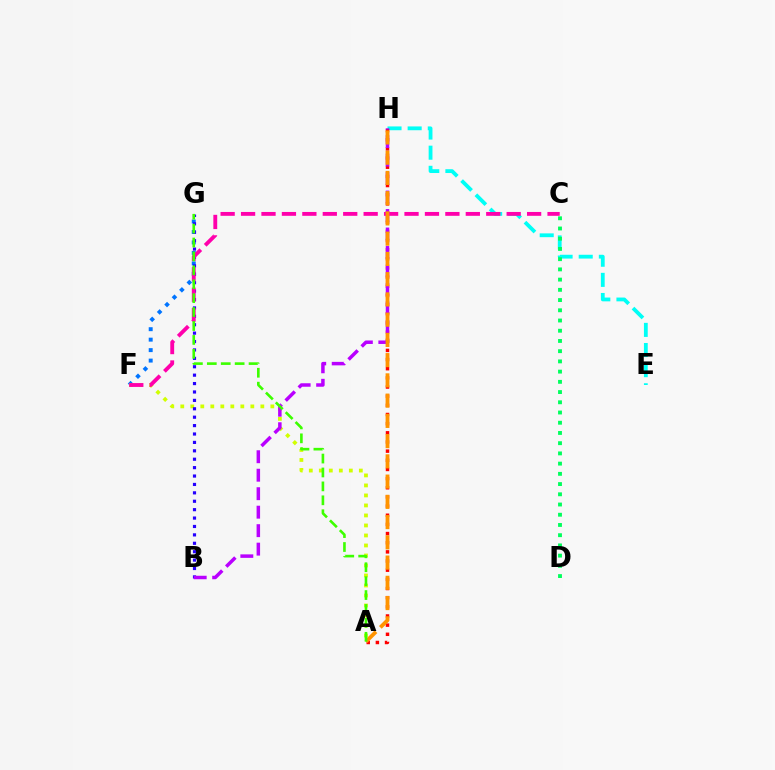{('F', 'G'): [{'color': '#0074ff', 'line_style': 'dotted', 'thickness': 2.84}], ('E', 'H'): [{'color': '#00fff6', 'line_style': 'dashed', 'thickness': 2.73}], ('A', 'F'): [{'color': '#d1ff00', 'line_style': 'dotted', 'thickness': 2.72}], ('B', 'G'): [{'color': '#2500ff', 'line_style': 'dotted', 'thickness': 2.28}], ('A', 'H'): [{'color': '#ff0000', 'line_style': 'dotted', 'thickness': 2.49}, {'color': '#ff9400', 'line_style': 'dashed', 'thickness': 2.75}], ('C', 'F'): [{'color': '#ff00ac', 'line_style': 'dashed', 'thickness': 2.78}], ('C', 'D'): [{'color': '#00ff5c', 'line_style': 'dotted', 'thickness': 2.78}], ('B', 'H'): [{'color': '#b900ff', 'line_style': 'dashed', 'thickness': 2.51}], ('A', 'G'): [{'color': '#3dff00', 'line_style': 'dashed', 'thickness': 1.89}]}